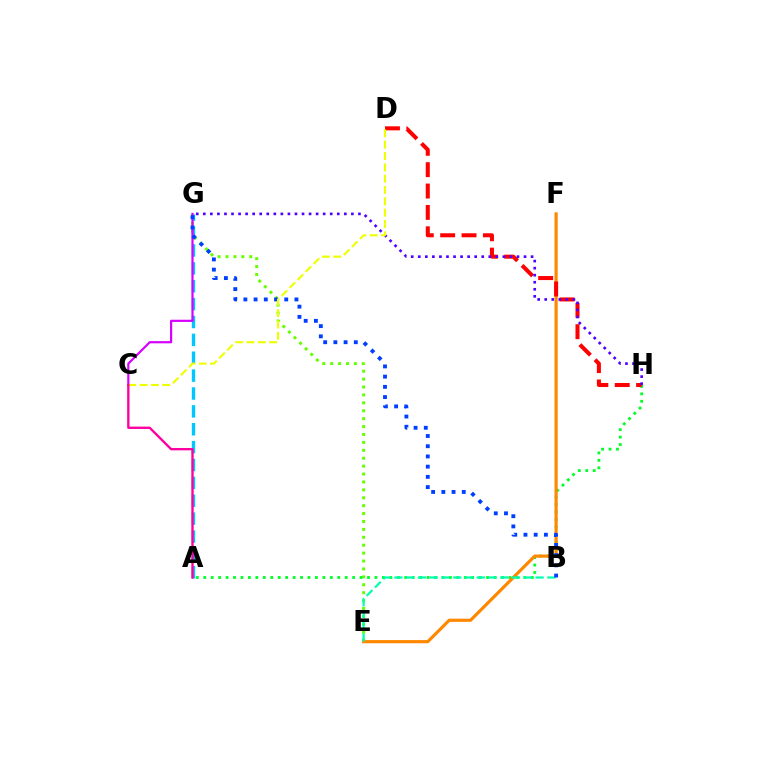{('E', 'G'): [{'color': '#66ff00', 'line_style': 'dotted', 'thickness': 2.15}], ('A', 'H'): [{'color': '#00ff27', 'line_style': 'dotted', 'thickness': 2.02}], ('E', 'F'): [{'color': '#ff8800', 'line_style': 'solid', 'thickness': 2.29}], ('D', 'H'): [{'color': '#ff0000', 'line_style': 'dashed', 'thickness': 2.9}], ('A', 'G'): [{'color': '#00c7ff', 'line_style': 'dashed', 'thickness': 2.43}], ('C', 'G'): [{'color': '#d600ff', 'line_style': 'solid', 'thickness': 1.57}], ('B', 'E'): [{'color': '#00ffaf', 'line_style': 'dashed', 'thickness': 1.6}], ('G', 'H'): [{'color': '#4f00ff', 'line_style': 'dotted', 'thickness': 1.92}], ('B', 'G'): [{'color': '#003fff', 'line_style': 'dotted', 'thickness': 2.78}], ('C', 'D'): [{'color': '#eeff00', 'line_style': 'dashed', 'thickness': 1.54}], ('A', 'C'): [{'color': '#ff00a0', 'line_style': 'solid', 'thickness': 1.7}]}